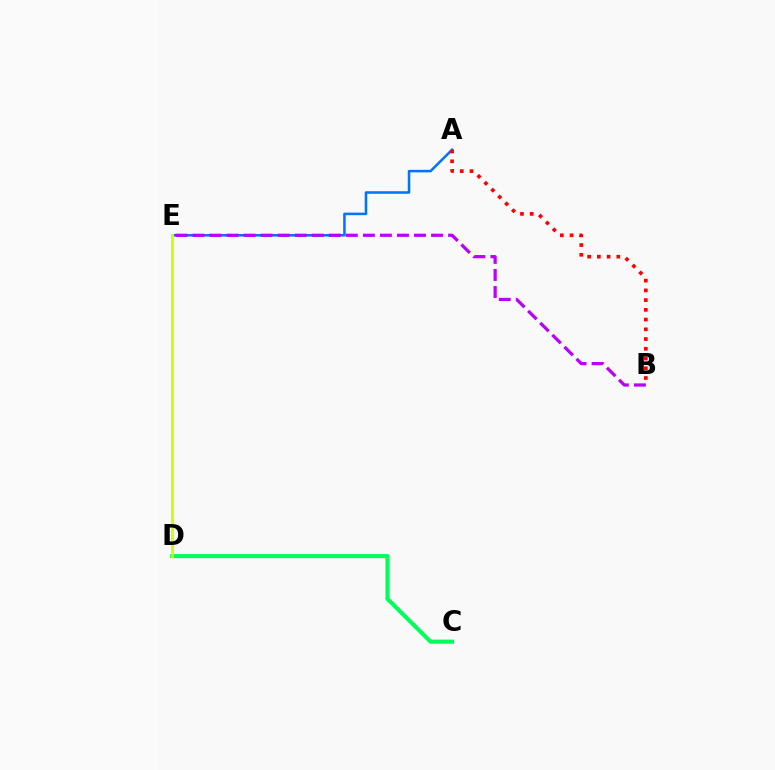{('A', 'E'): [{'color': '#0074ff', 'line_style': 'solid', 'thickness': 1.83}], ('C', 'D'): [{'color': '#00ff5c', 'line_style': 'solid', 'thickness': 2.96}], ('D', 'E'): [{'color': '#d1ff00', 'line_style': 'solid', 'thickness': 2.12}], ('A', 'B'): [{'color': '#ff0000', 'line_style': 'dotted', 'thickness': 2.64}], ('B', 'E'): [{'color': '#b900ff', 'line_style': 'dashed', 'thickness': 2.32}]}